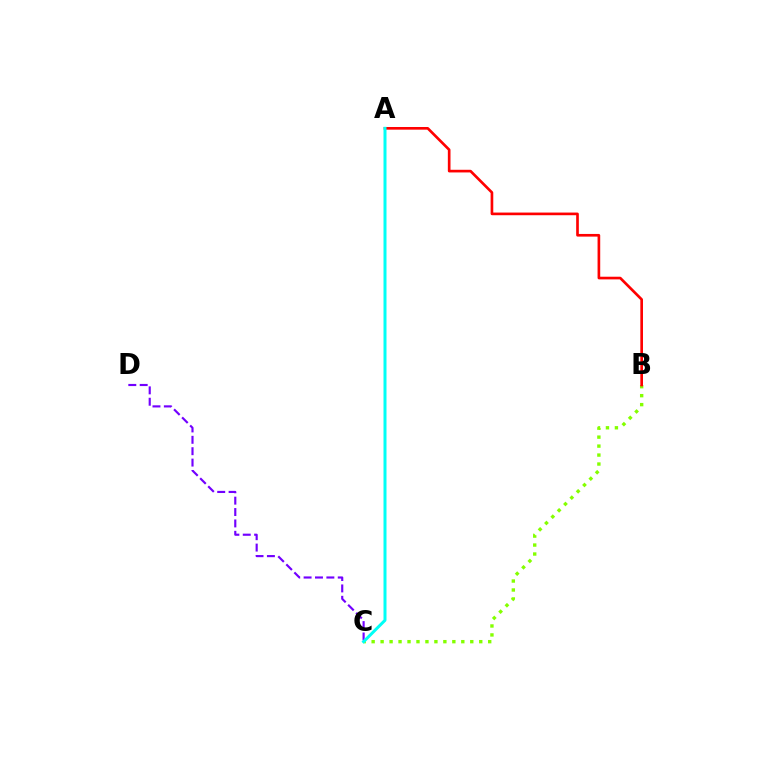{('B', 'C'): [{'color': '#84ff00', 'line_style': 'dotted', 'thickness': 2.44}], ('A', 'B'): [{'color': '#ff0000', 'line_style': 'solid', 'thickness': 1.92}], ('C', 'D'): [{'color': '#7200ff', 'line_style': 'dashed', 'thickness': 1.55}], ('A', 'C'): [{'color': '#00fff6', 'line_style': 'solid', 'thickness': 2.16}]}